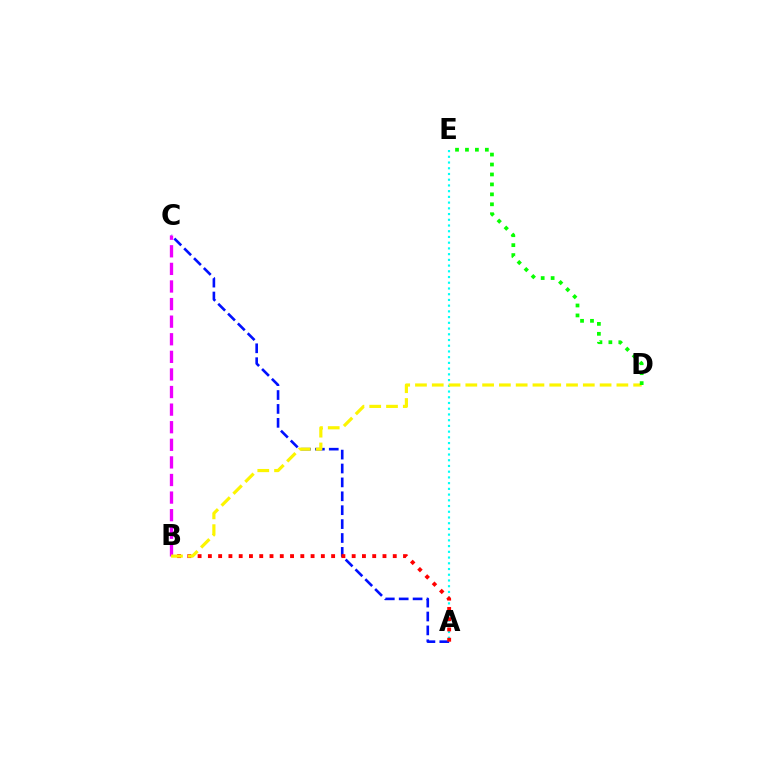{('A', 'E'): [{'color': '#00fff6', 'line_style': 'dotted', 'thickness': 1.56}], ('A', 'C'): [{'color': '#0010ff', 'line_style': 'dashed', 'thickness': 1.89}], ('A', 'B'): [{'color': '#ff0000', 'line_style': 'dotted', 'thickness': 2.79}], ('B', 'C'): [{'color': '#ee00ff', 'line_style': 'dashed', 'thickness': 2.39}], ('B', 'D'): [{'color': '#fcf500', 'line_style': 'dashed', 'thickness': 2.28}], ('D', 'E'): [{'color': '#08ff00', 'line_style': 'dotted', 'thickness': 2.7}]}